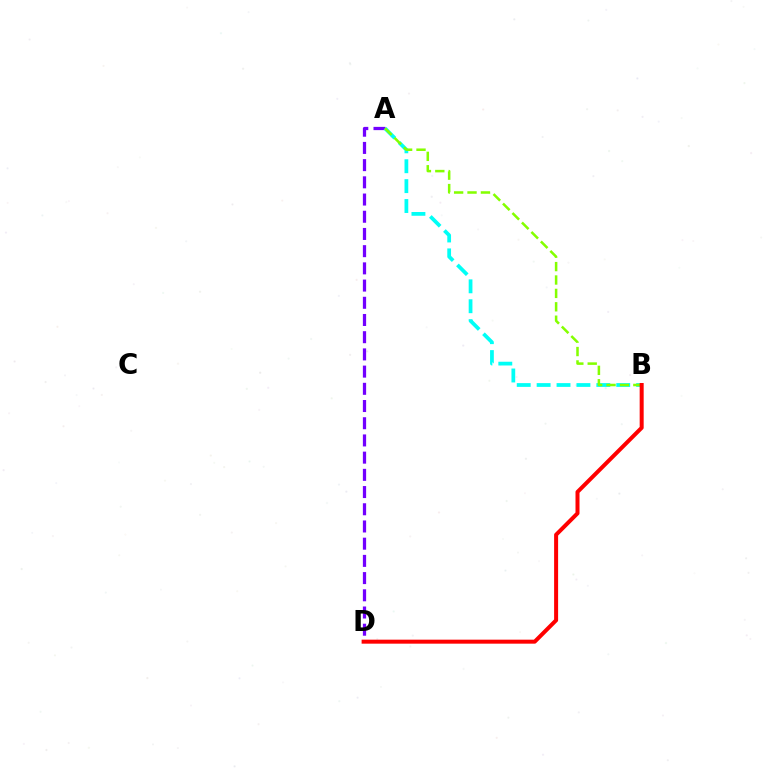{('A', 'D'): [{'color': '#7200ff', 'line_style': 'dashed', 'thickness': 2.34}], ('A', 'B'): [{'color': '#00fff6', 'line_style': 'dashed', 'thickness': 2.7}, {'color': '#84ff00', 'line_style': 'dashed', 'thickness': 1.82}], ('B', 'D'): [{'color': '#ff0000', 'line_style': 'solid', 'thickness': 2.88}]}